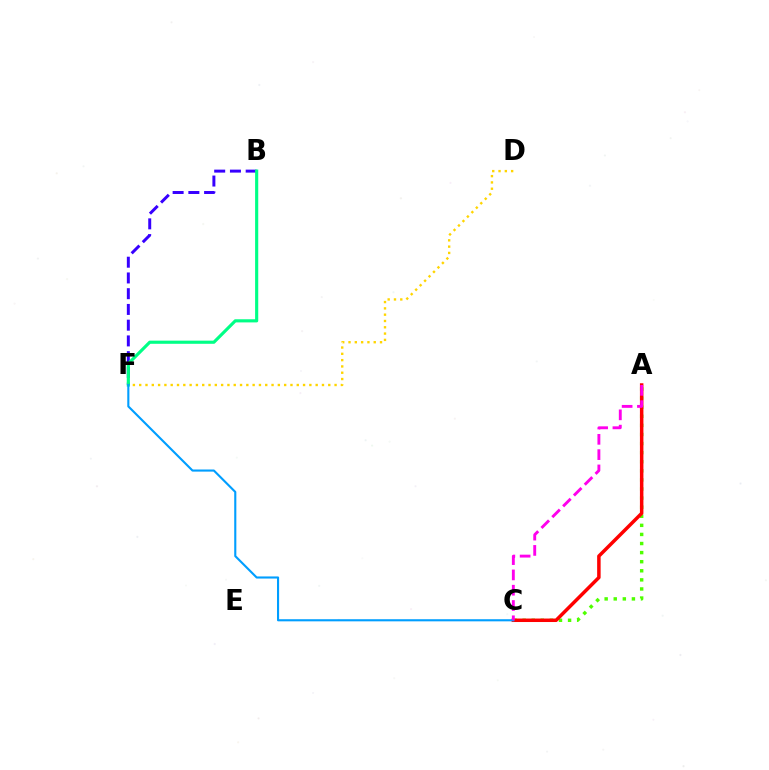{('B', 'F'): [{'color': '#3700ff', 'line_style': 'dashed', 'thickness': 2.14}, {'color': '#00ff86', 'line_style': 'solid', 'thickness': 2.27}], ('A', 'C'): [{'color': '#4fff00', 'line_style': 'dotted', 'thickness': 2.47}, {'color': '#ff0000', 'line_style': 'solid', 'thickness': 2.51}, {'color': '#ff00ed', 'line_style': 'dashed', 'thickness': 2.08}], ('D', 'F'): [{'color': '#ffd500', 'line_style': 'dotted', 'thickness': 1.71}], ('C', 'F'): [{'color': '#009eff', 'line_style': 'solid', 'thickness': 1.52}]}